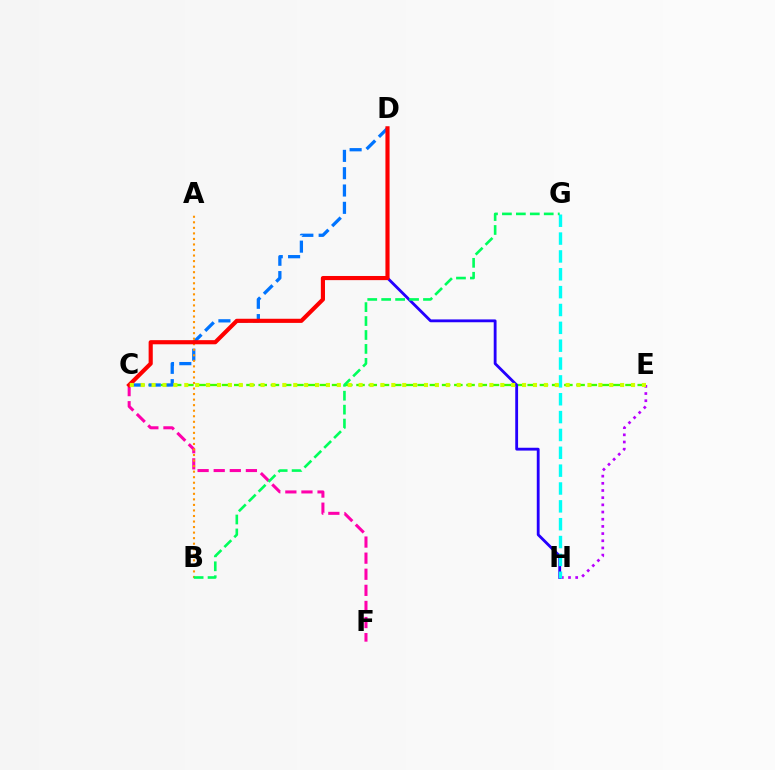{('C', 'F'): [{'color': '#ff00ac', 'line_style': 'dashed', 'thickness': 2.19}], ('C', 'E'): [{'color': '#3dff00', 'line_style': 'dashed', 'thickness': 1.66}, {'color': '#d1ff00', 'line_style': 'dotted', 'thickness': 2.96}], ('D', 'H'): [{'color': '#2500ff', 'line_style': 'solid', 'thickness': 2.04}], ('E', 'H'): [{'color': '#b900ff', 'line_style': 'dotted', 'thickness': 1.95}], ('C', 'D'): [{'color': '#0074ff', 'line_style': 'dashed', 'thickness': 2.35}, {'color': '#ff0000', 'line_style': 'solid', 'thickness': 2.98}], ('A', 'B'): [{'color': '#ff9400', 'line_style': 'dotted', 'thickness': 1.51}], ('G', 'H'): [{'color': '#00fff6', 'line_style': 'dashed', 'thickness': 2.43}], ('B', 'G'): [{'color': '#00ff5c', 'line_style': 'dashed', 'thickness': 1.89}]}